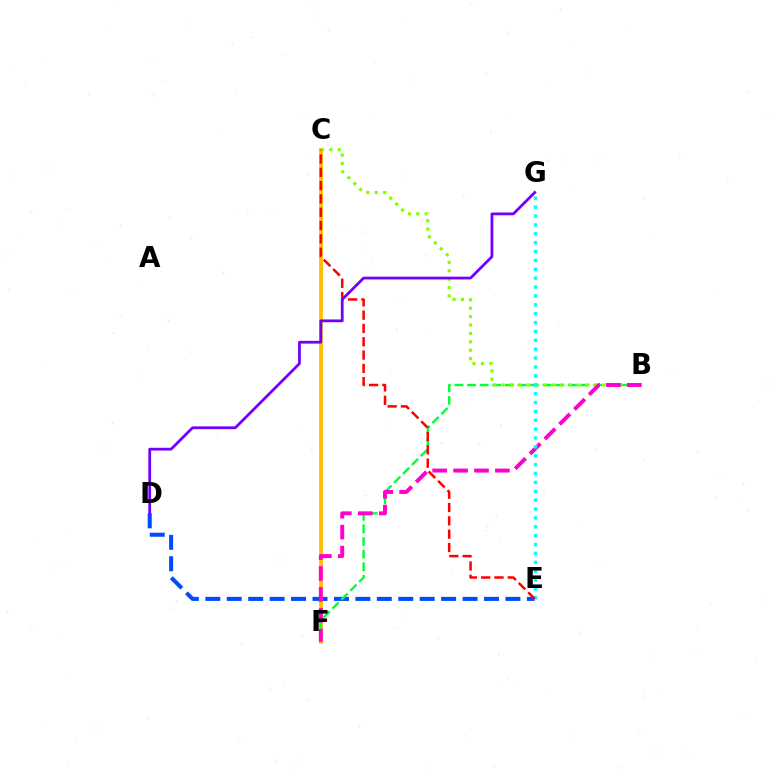{('D', 'E'): [{'color': '#004bff', 'line_style': 'dashed', 'thickness': 2.91}], ('C', 'F'): [{'color': '#ffbd00', 'line_style': 'solid', 'thickness': 2.71}], ('B', 'F'): [{'color': '#00ff39', 'line_style': 'dashed', 'thickness': 1.71}, {'color': '#ff00cf', 'line_style': 'dashed', 'thickness': 2.84}], ('B', 'C'): [{'color': '#84ff00', 'line_style': 'dotted', 'thickness': 2.28}], ('E', 'G'): [{'color': '#00fff6', 'line_style': 'dotted', 'thickness': 2.41}], ('C', 'E'): [{'color': '#ff0000', 'line_style': 'dashed', 'thickness': 1.81}], ('D', 'G'): [{'color': '#7200ff', 'line_style': 'solid', 'thickness': 2.0}]}